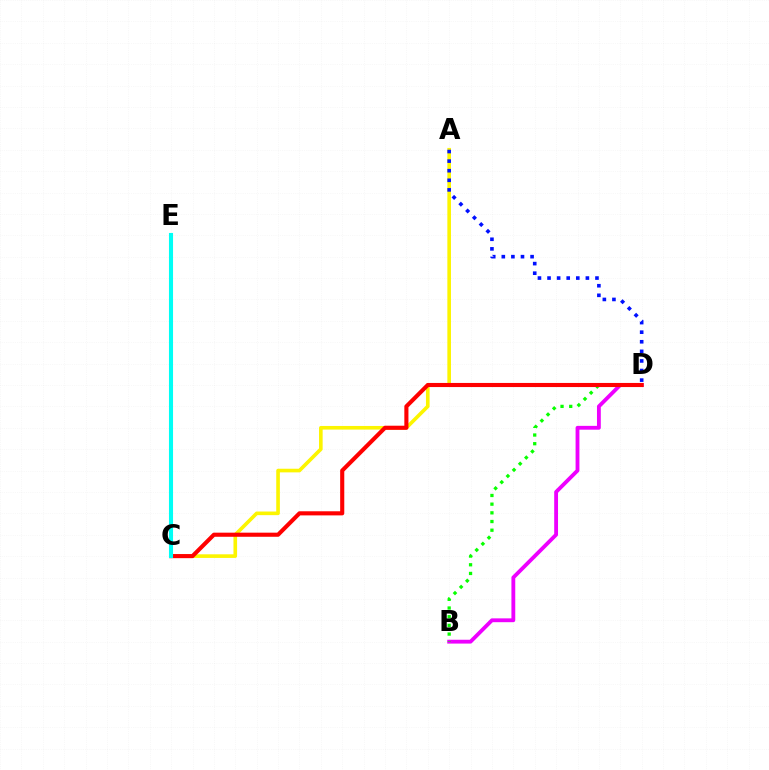{('B', 'D'): [{'color': '#ee00ff', 'line_style': 'solid', 'thickness': 2.76}, {'color': '#08ff00', 'line_style': 'dotted', 'thickness': 2.36}], ('A', 'C'): [{'color': '#fcf500', 'line_style': 'solid', 'thickness': 2.61}], ('C', 'D'): [{'color': '#ff0000', 'line_style': 'solid', 'thickness': 2.96}], ('A', 'D'): [{'color': '#0010ff', 'line_style': 'dotted', 'thickness': 2.6}], ('C', 'E'): [{'color': '#00fff6', 'line_style': 'solid', 'thickness': 2.93}]}